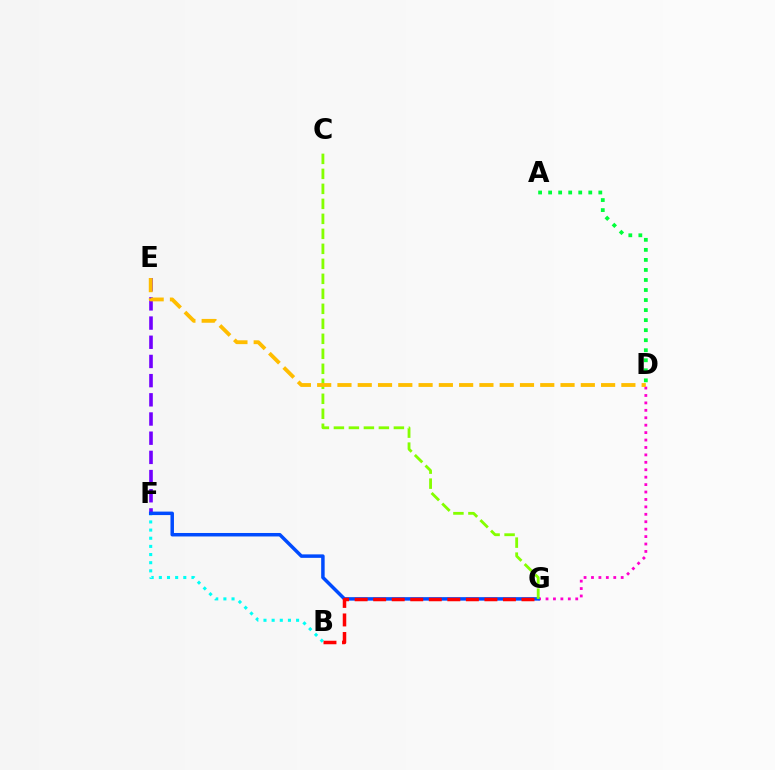{('B', 'F'): [{'color': '#00fff6', 'line_style': 'dotted', 'thickness': 2.21}], ('D', 'G'): [{'color': '#ff00cf', 'line_style': 'dotted', 'thickness': 2.02}], ('E', 'F'): [{'color': '#7200ff', 'line_style': 'dashed', 'thickness': 2.61}], ('F', 'G'): [{'color': '#004bff', 'line_style': 'solid', 'thickness': 2.51}], ('C', 'G'): [{'color': '#84ff00', 'line_style': 'dashed', 'thickness': 2.04}], ('A', 'D'): [{'color': '#00ff39', 'line_style': 'dotted', 'thickness': 2.73}], ('D', 'E'): [{'color': '#ffbd00', 'line_style': 'dashed', 'thickness': 2.76}], ('B', 'G'): [{'color': '#ff0000', 'line_style': 'dashed', 'thickness': 2.52}]}